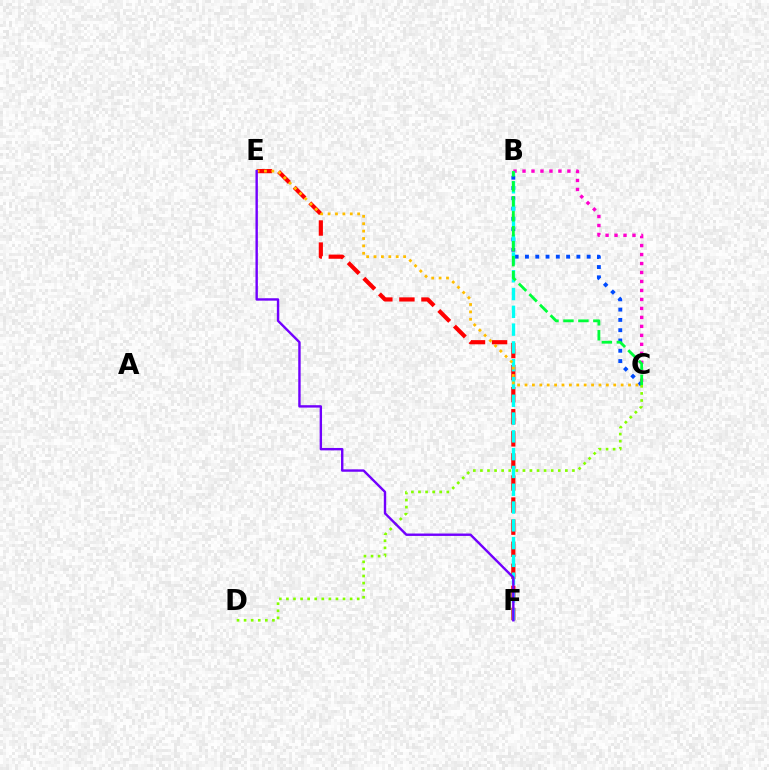{('E', 'F'): [{'color': '#ff0000', 'line_style': 'dashed', 'thickness': 3.0}, {'color': '#7200ff', 'line_style': 'solid', 'thickness': 1.73}], ('B', 'C'): [{'color': '#004bff', 'line_style': 'dotted', 'thickness': 2.8}, {'color': '#ff00cf', 'line_style': 'dotted', 'thickness': 2.44}, {'color': '#00ff39', 'line_style': 'dashed', 'thickness': 2.03}], ('B', 'F'): [{'color': '#00fff6', 'line_style': 'dashed', 'thickness': 2.42}], ('C', 'E'): [{'color': '#ffbd00', 'line_style': 'dotted', 'thickness': 2.01}], ('C', 'D'): [{'color': '#84ff00', 'line_style': 'dotted', 'thickness': 1.92}]}